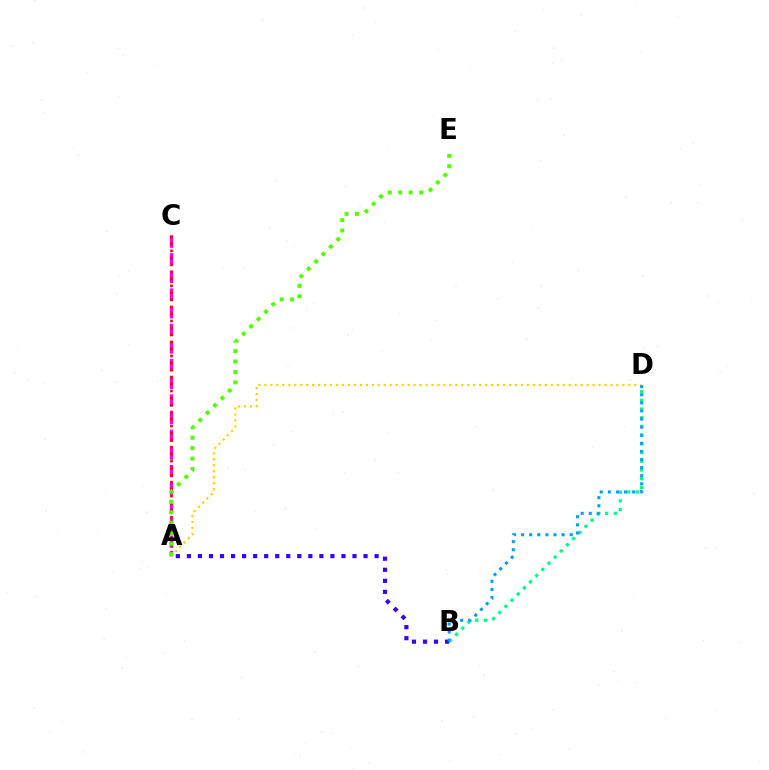{('B', 'D'): [{'color': '#00ff86', 'line_style': 'dotted', 'thickness': 2.37}, {'color': '#009eff', 'line_style': 'dotted', 'thickness': 2.2}], ('A', 'C'): [{'color': '#ff00ed', 'line_style': 'dashed', 'thickness': 2.4}, {'color': '#ff0000', 'line_style': 'dotted', 'thickness': 1.9}], ('A', 'D'): [{'color': '#ffd500', 'line_style': 'dotted', 'thickness': 1.62}], ('A', 'E'): [{'color': '#4fff00', 'line_style': 'dotted', 'thickness': 2.84}], ('A', 'B'): [{'color': '#3700ff', 'line_style': 'dotted', 'thickness': 3.0}]}